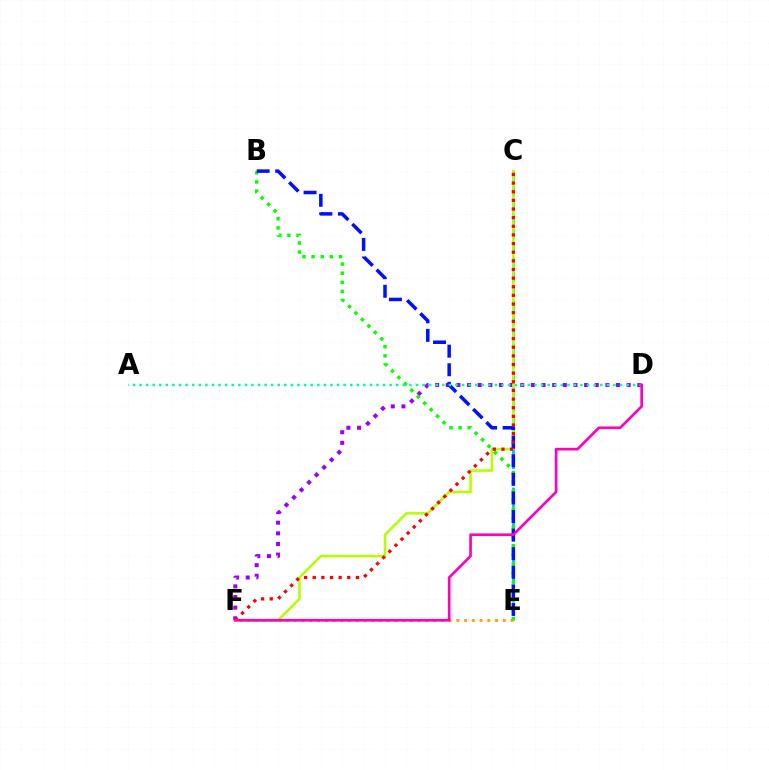{('C', 'E'): [{'color': '#00b5ff', 'line_style': 'dashed', 'thickness': 1.95}], ('D', 'F'): [{'color': '#9b00ff', 'line_style': 'dotted', 'thickness': 2.89}, {'color': '#ff00bd', 'line_style': 'solid', 'thickness': 1.92}], ('E', 'F'): [{'color': '#ffa500', 'line_style': 'dotted', 'thickness': 2.1}], ('C', 'F'): [{'color': '#b3ff00', 'line_style': 'solid', 'thickness': 1.82}, {'color': '#ff0000', 'line_style': 'dotted', 'thickness': 2.35}], ('B', 'E'): [{'color': '#08ff00', 'line_style': 'dotted', 'thickness': 2.48}, {'color': '#0010ff', 'line_style': 'dashed', 'thickness': 2.52}], ('A', 'D'): [{'color': '#00ff9d', 'line_style': 'dotted', 'thickness': 1.79}]}